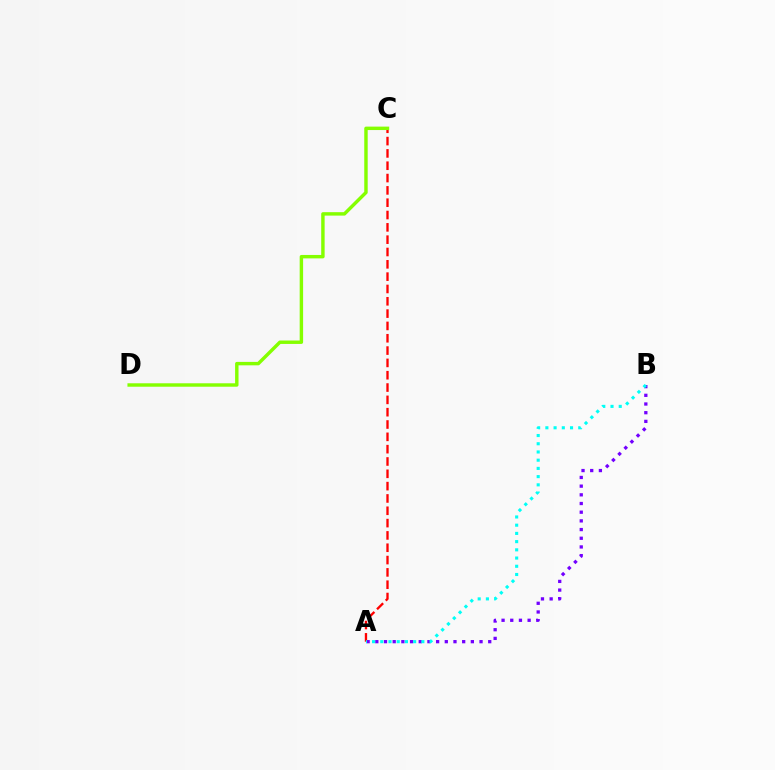{('A', 'C'): [{'color': '#ff0000', 'line_style': 'dashed', 'thickness': 1.67}], ('C', 'D'): [{'color': '#84ff00', 'line_style': 'solid', 'thickness': 2.47}], ('A', 'B'): [{'color': '#7200ff', 'line_style': 'dotted', 'thickness': 2.36}, {'color': '#00fff6', 'line_style': 'dotted', 'thickness': 2.23}]}